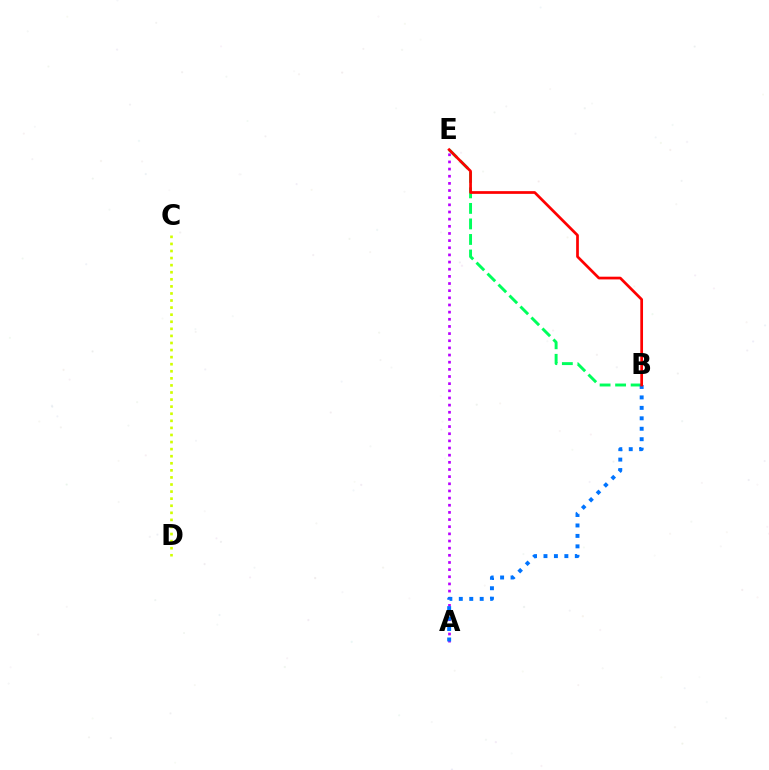{('A', 'E'): [{'color': '#b900ff', 'line_style': 'dotted', 'thickness': 1.94}], ('C', 'D'): [{'color': '#d1ff00', 'line_style': 'dotted', 'thickness': 1.92}], ('B', 'E'): [{'color': '#00ff5c', 'line_style': 'dashed', 'thickness': 2.11}, {'color': '#ff0000', 'line_style': 'solid', 'thickness': 1.96}], ('A', 'B'): [{'color': '#0074ff', 'line_style': 'dotted', 'thickness': 2.84}]}